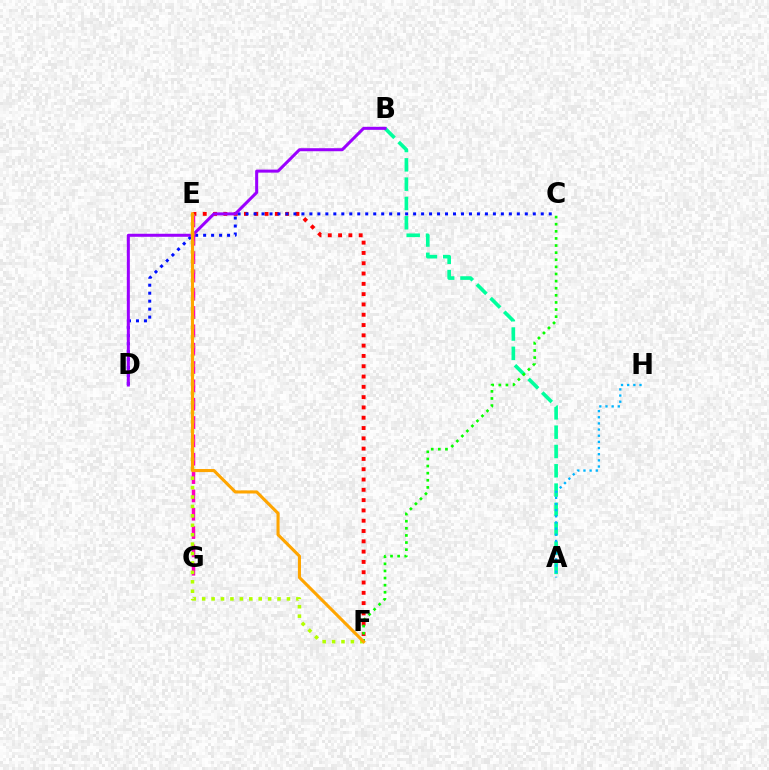{('E', 'F'): [{'color': '#ff0000', 'line_style': 'dotted', 'thickness': 2.8}, {'color': '#b3ff00', 'line_style': 'dotted', 'thickness': 2.56}, {'color': '#ffa500', 'line_style': 'solid', 'thickness': 2.22}], ('A', 'B'): [{'color': '#00ff9d', 'line_style': 'dashed', 'thickness': 2.62}], ('C', 'D'): [{'color': '#0010ff', 'line_style': 'dotted', 'thickness': 2.17}], ('B', 'D'): [{'color': '#9b00ff', 'line_style': 'solid', 'thickness': 2.17}], ('C', 'F'): [{'color': '#08ff00', 'line_style': 'dotted', 'thickness': 1.93}], ('E', 'G'): [{'color': '#ff00bd', 'line_style': 'dashed', 'thickness': 2.49}], ('A', 'H'): [{'color': '#00b5ff', 'line_style': 'dotted', 'thickness': 1.67}]}